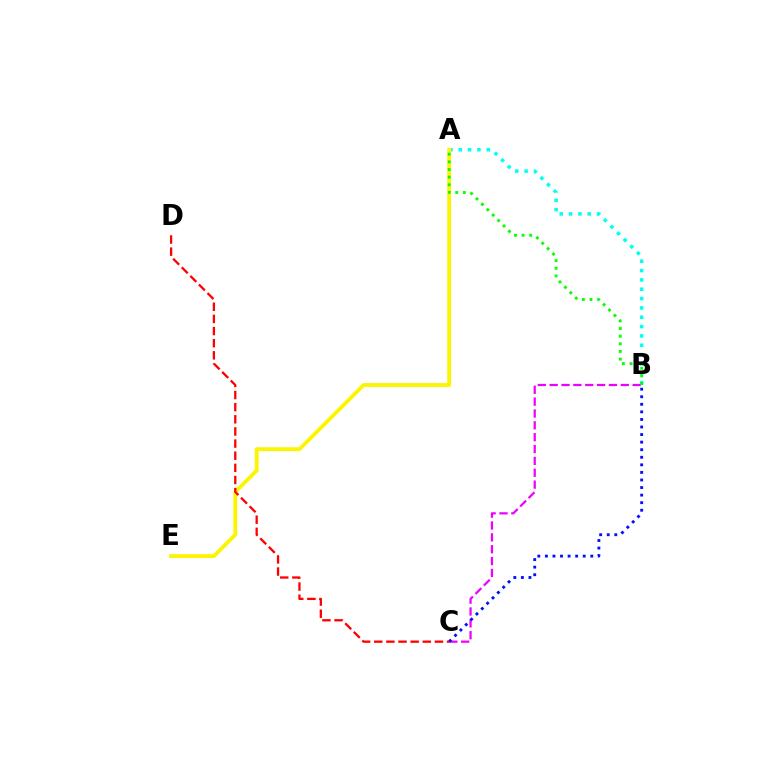{('A', 'B'): [{'color': '#00fff6', 'line_style': 'dotted', 'thickness': 2.54}, {'color': '#08ff00', 'line_style': 'dotted', 'thickness': 2.08}], ('A', 'E'): [{'color': '#fcf500', 'line_style': 'solid', 'thickness': 2.75}], ('B', 'C'): [{'color': '#ee00ff', 'line_style': 'dashed', 'thickness': 1.61}, {'color': '#0010ff', 'line_style': 'dotted', 'thickness': 2.06}], ('C', 'D'): [{'color': '#ff0000', 'line_style': 'dashed', 'thickness': 1.65}]}